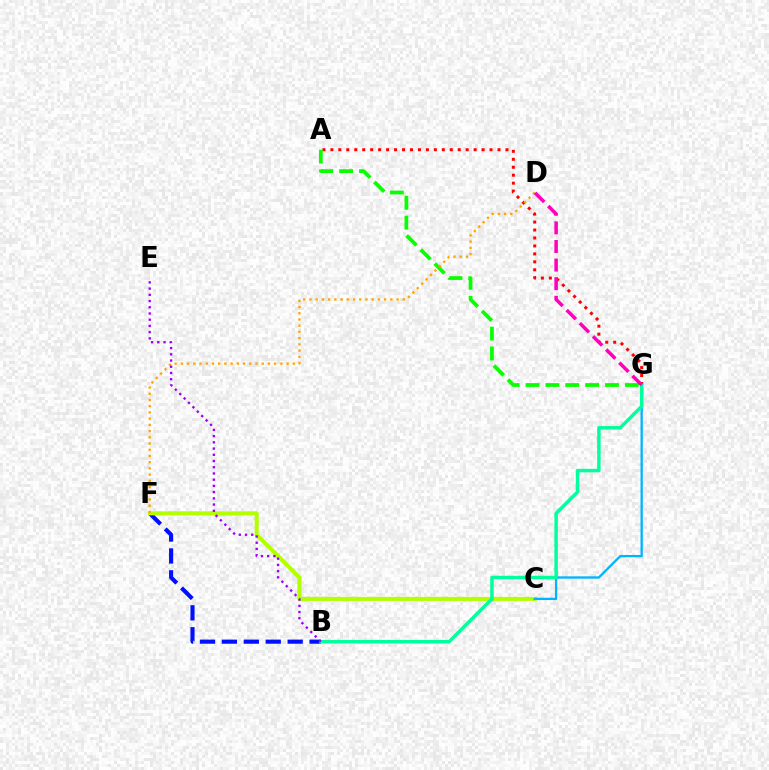{('B', 'F'): [{'color': '#0010ff', 'line_style': 'dashed', 'thickness': 2.98}], ('C', 'F'): [{'color': '#b3ff00', 'line_style': 'solid', 'thickness': 2.91}], ('C', 'G'): [{'color': '#00b5ff', 'line_style': 'solid', 'thickness': 1.67}], ('A', 'G'): [{'color': '#ff0000', 'line_style': 'dotted', 'thickness': 2.16}, {'color': '#08ff00', 'line_style': 'dashed', 'thickness': 2.7}], ('B', 'G'): [{'color': '#00ff9d', 'line_style': 'solid', 'thickness': 2.49}], ('D', 'F'): [{'color': '#ffa500', 'line_style': 'dotted', 'thickness': 1.69}], ('B', 'E'): [{'color': '#9b00ff', 'line_style': 'dotted', 'thickness': 1.69}], ('D', 'G'): [{'color': '#ff00bd', 'line_style': 'dashed', 'thickness': 2.53}]}